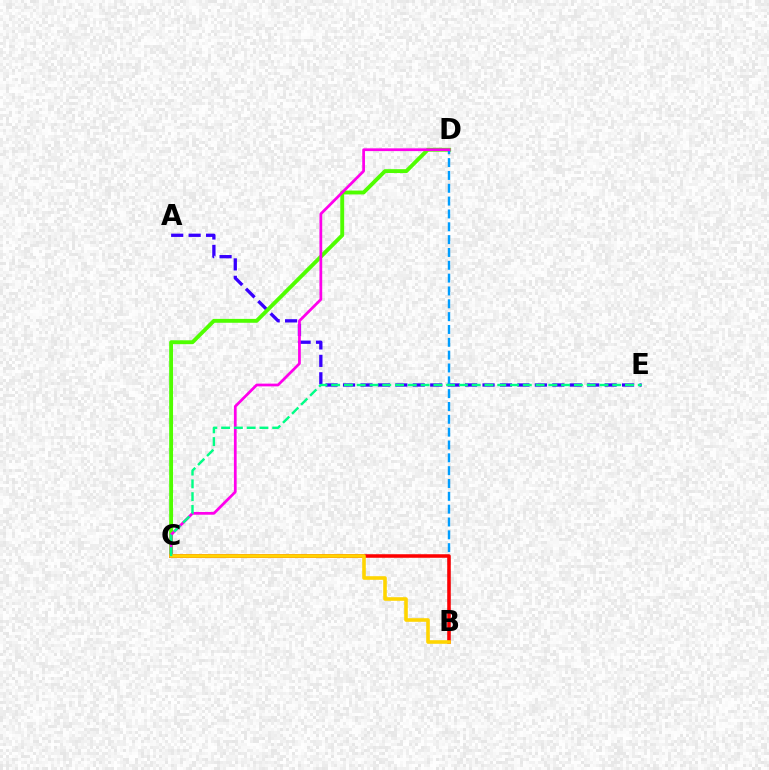{('A', 'E'): [{'color': '#3700ff', 'line_style': 'dashed', 'thickness': 2.37}], ('C', 'D'): [{'color': '#4fff00', 'line_style': 'solid', 'thickness': 2.79}, {'color': '#ff00ed', 'line_style': 'solid', 'thickness': 1.98}], ('B', 'D'): [{'color': '#009eff', 'line_style': 'dashed', 'thickness': 1.74}], ('B', 'C'): [{'color': '#ff0000', 'line_style': 'solid', 'thickness': 2.55}, {'color': '#ffd500', 'line_style': 'solid', 'thickness': 2.59}], ('C', 'E'): [{'color': '#00ff86', 'line_style': 'dashed', 'thickness': 1.74}]}